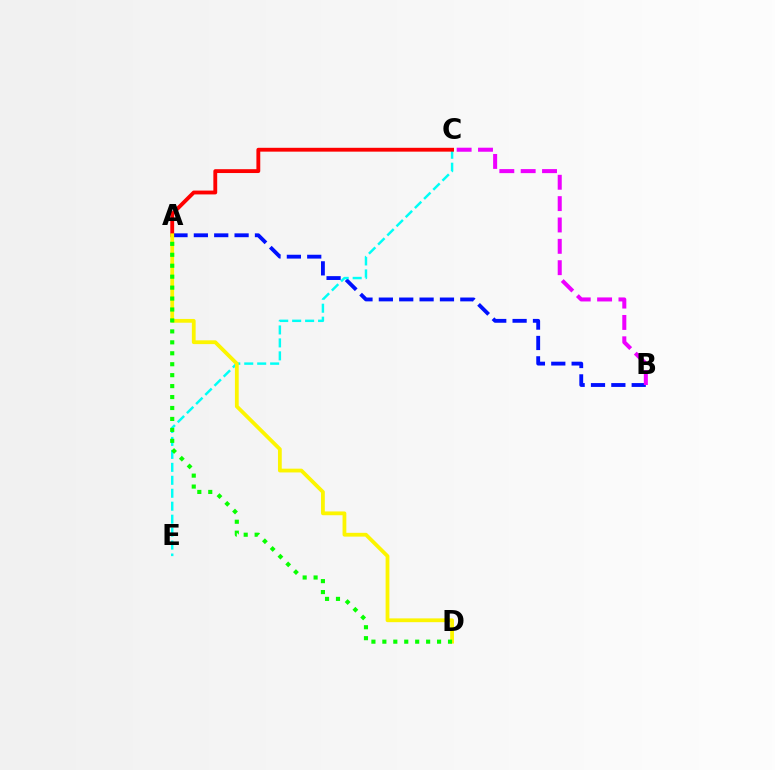{('A', 'B'): [{'color': '#0010ff', 'line_style': 'dashed', 'thickness': 2.77}], ('B', 'C'): [{'color': '#ee00ff', 'line_style': 'dashed', 'thickness': 2.9}], ('C', 'E'): [{'color': '#00fff6', 'line_style': 'dashed', 'thickness': 1.76}], ('A', 'C'): [{'color': '#ff0000', 'line_style': 'solid', 'thickness': 2.77}], ('A', 'D'): [{'color': '#fcf500', 'line_style': 'solid', 'thickness': 2.72}, {'color': '#08ff00', 'line_style': 'dotted', 'thickness': 2.97}]}